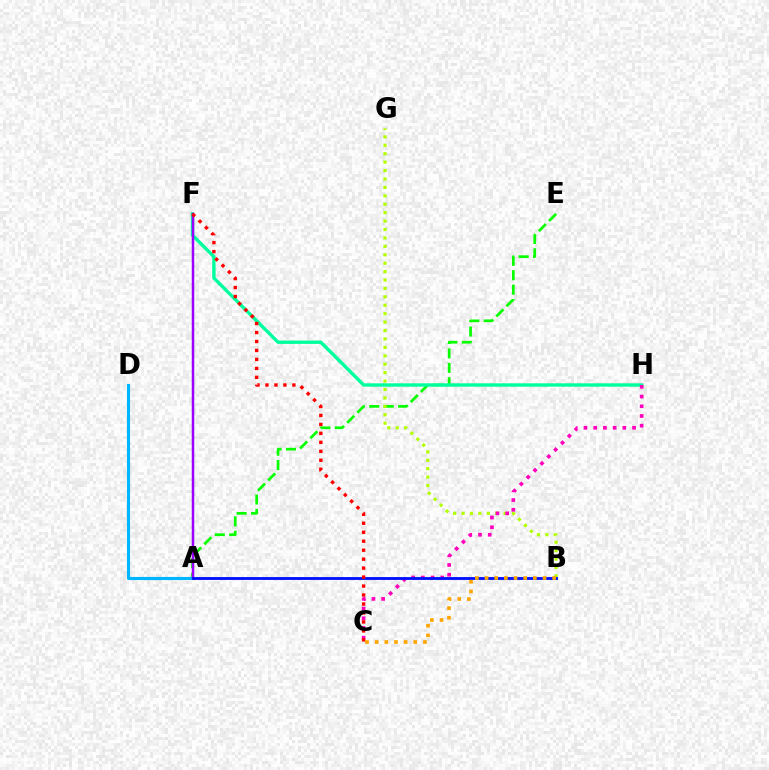{('A', 'E'): [{'color': '#08ff00', 'line_style': 'dashed', 'thickness': 1.96}], ('F', 'H'): [{'color': '#00ff9d', 'line_style': 'solid', 'thickness': 2.43}], ('A', 'D'): [{'color': '#00b5ff', 'line_style': 'solid', 'thickness': 2.25}], ('B', 'G'): [{'color': '#b3ff00', 'line_style': 'dotted', 'thickness': 2.29}], ('A', 'F'): [{'color': '#9b00ff', 'line_style': 'solid', 'thickness': 1.8}], ('C', 'H'): [{'color': '#ff00bd', 'line_style': 'dotted', 'thickness': 2.64}], ('A', 'B'): [{'color': '#0010ff', 'line_style': 'solid', 'thickness': 2.04}], ('C', 'F'): [{'color': '#ff0000', 'line_style': 'dotted', 'thickness': 2.44}], ('B', 'C'): [{'color': '#ffa500', 'line_style': 'dotted', 'thickness': 2.63}]}